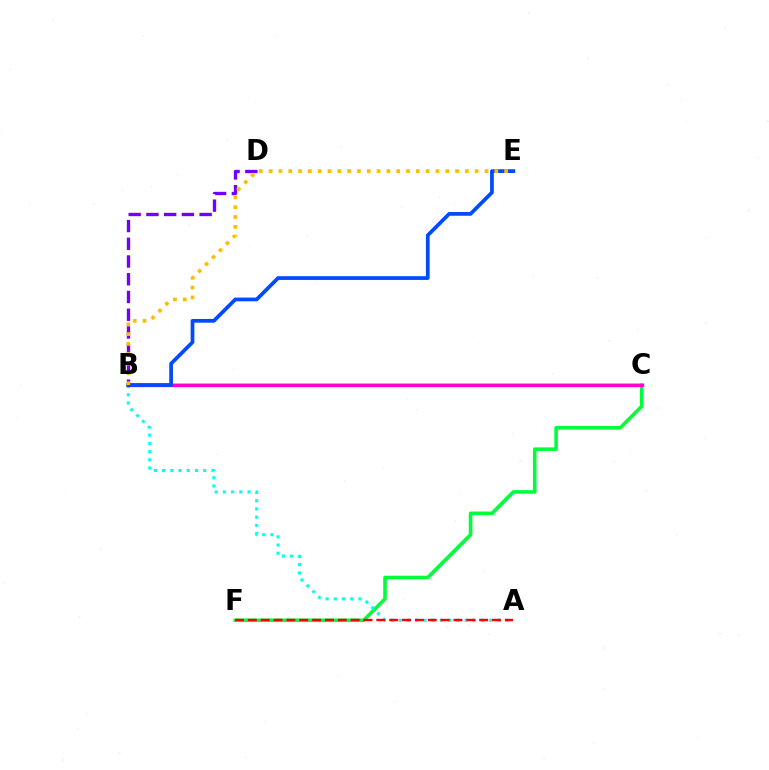{('B', 'C'): [{'color': '#84ff00', 'line_style': 'solid', 'thickness': 2.62}, {'color': '#ff00cf', 'line_style': 'solid', 'thickness': 2.38}], ('B', 'D'): [{'color': '#7200ff', 'line_style': 'dashed', 'thickness': 2.41}], ('C', 'F'): [{'color': '#00ff39', 'line_style': 'solid', 'thickness': 2.58}], ('A', 'B'): [{'color': '#00fff6', 'line_style': 'dotted', 'thickness': 2.23}], ('A', 'F'): [{'color': '#ff0000', 'line_style': 'dashed', 'thickness': 1.75}], ('B', 'E'): [{'color': '#004bff', 'line_style': 'solid', 'thickness': 2.69}, {'color': '#ffbd00', 'line_style': 'dotted', 'thickness': 2.67}]}